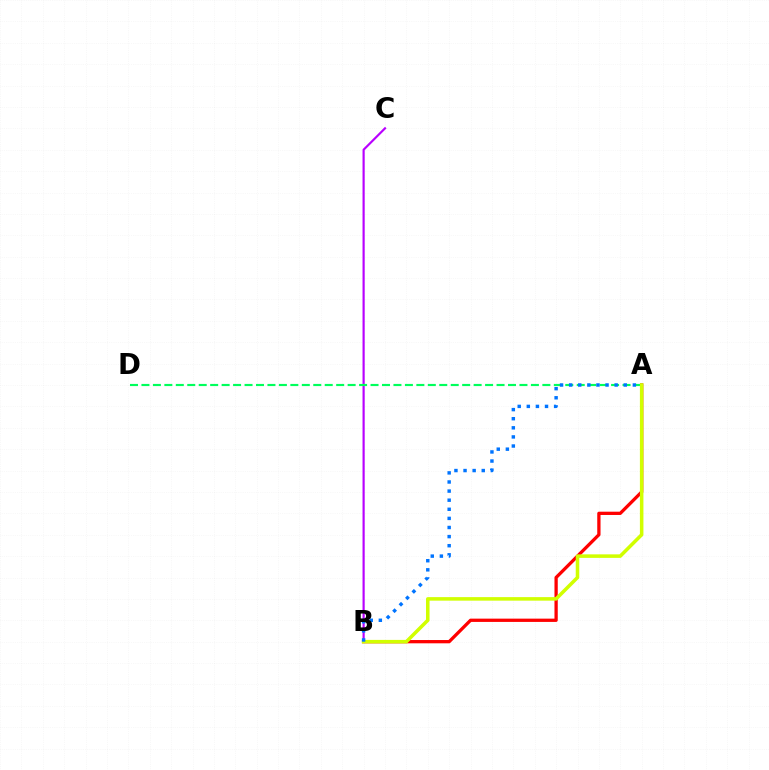{('B', 'C'): [{'color': '#b900ff', 'line_style': 'solid', 'thickness': 1.56}], ('A', 'B'): [{'color': '#ff0000', 'line_style': 'solid', 'thickness': 2.36}, {'color': '#d1ff00', 'line_style': 'solid', 'thickness': 2.54}, {'color': '#0074ff', 'line_style': 'dotted', 'thickness': 2.47}], ('A', 'D'): [{'color': '#00ff5c', 'line_style': 'dashed', 'thickness': 1.56}]}